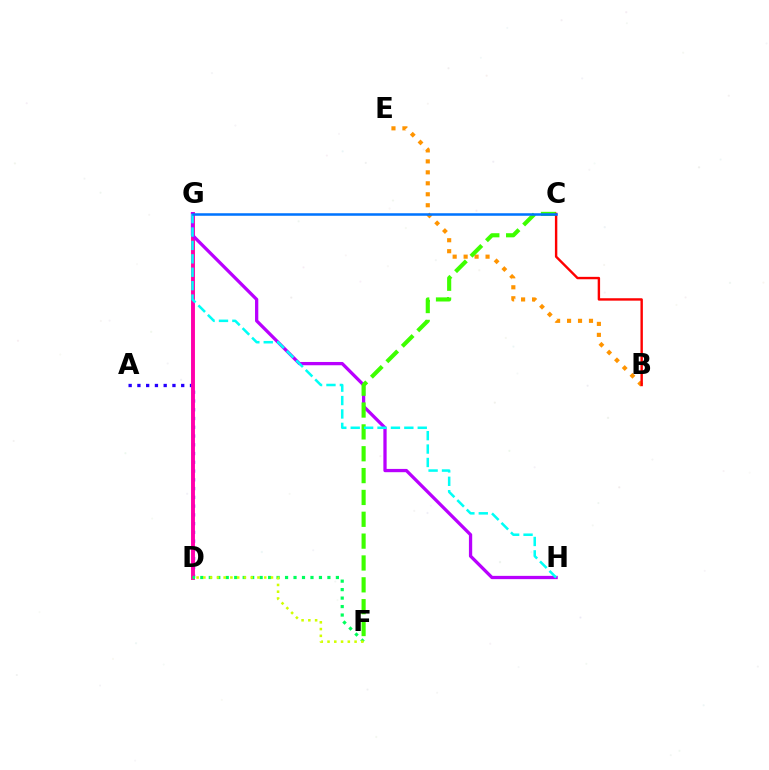{('A', 'D'): [{'color': '#2500ff', 'line_style': 'dotted', 'thickness': 2.38}], ('D', 'G'): [{'color': '#ff00ac', 'line_style': 'solid', 'thickness': 2.81}], ('G', 'H'): [{'color': '#b900ff', 'line_style': 'solid', 'thickness': 2.36}, {'color': '#00fff6', 'line_style': 'dashed', 'thickness': 1.82}], ('B', 'E'): [{'color': '#ff9400', 'line_style': 'dotted', 'thickness': 2.98}], ('C', 'F'): [{'color': '#3dff00', 'line_style': 'dashed', 'thickness': 2.97}], ('D', 'F'): [{'color': '#00ff5c', 'line_style': 'dotted', 'thickness': 2.3}, {'color': '#d1ff00', 'line_style': 'dotted', 'thickness': 1.84}], ('B', 'C'): [{'color': '#ff0000', 'line_style': 'solid', 'thickness': 1.73}], ('C', 'G'): [{'color': '#0074ff', 'line_style': 'solid', 'thickness': 1.82}]}